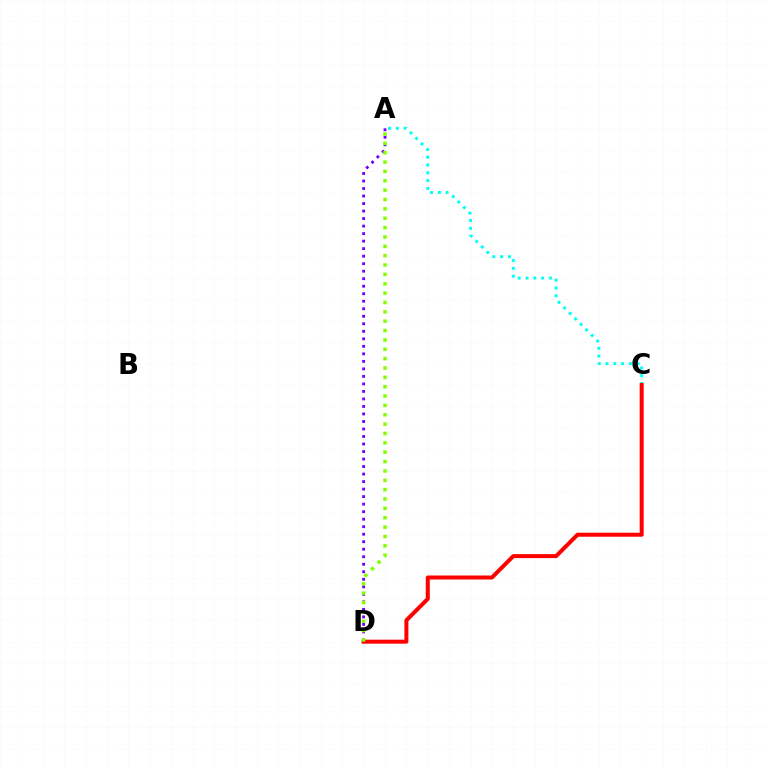{('A', 'C'): [{'color': '#00fff6', 'line_style': 'dotted', 'thickness': 2.12}], ('C', 'D'): [{'color': '#ff0000', 'line_style': 'solid', 'thickness': 2.88}], ('A', 'D'): [{'color': '#7200ff', 'line_style': 'dotted', 'thickness': 2.04}, {'color': '#84ff00', 'line_style': 'dotted', 'thickness': 2.54}]}